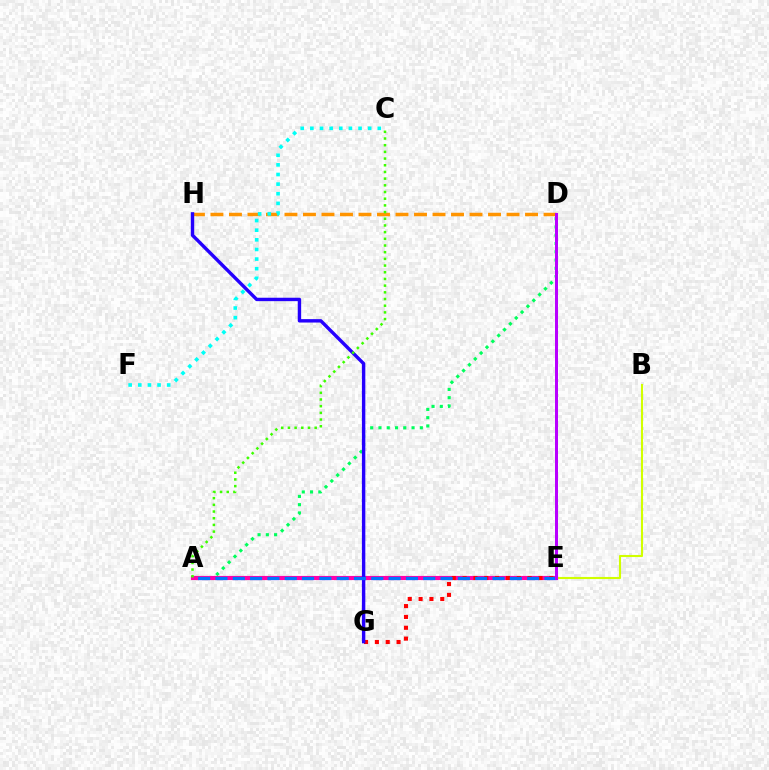{('A', 'D'): [{'color': '#00ff5c', 'line_style': 'dotted', 'thickness': 2.25}], ('B', 'E'): [{'color': '#d1ff00', 'line_style': 'solid', 'thickness': 1.52}], ('D', 'H'): [{'color': '#ff9400', 'line_style': 'dashed', 'thickness': 2.51}], ('A', 'E'): [{'color': '#ff00ac', 'line_style': 'solid', 'thickness': 2.98}, {'color': '#0074ff', 'line_style': 'dashed', 'thickness': 2.35}], ('E', 'G'): [{'color': '#ff0000', 'line_style': 'dotted', 'thickness': 2.94}], ('G', 'H'): [{'color': '#2500ff', 'line_style': 'solid', 'thickness': 2.45}], ('C', 'F'): [{'color': '#00fff6', 'line_style': 'dotted', 'thickness': 2.62}], ('D', 'E'): [{'color': '#b900ff', 'line_style': 'solid', 'thickness': 2.16}], ('A', 'C'): [{'color': '#3dff00', 'line_style': 'dotted', 'thickness': 1.82}]}